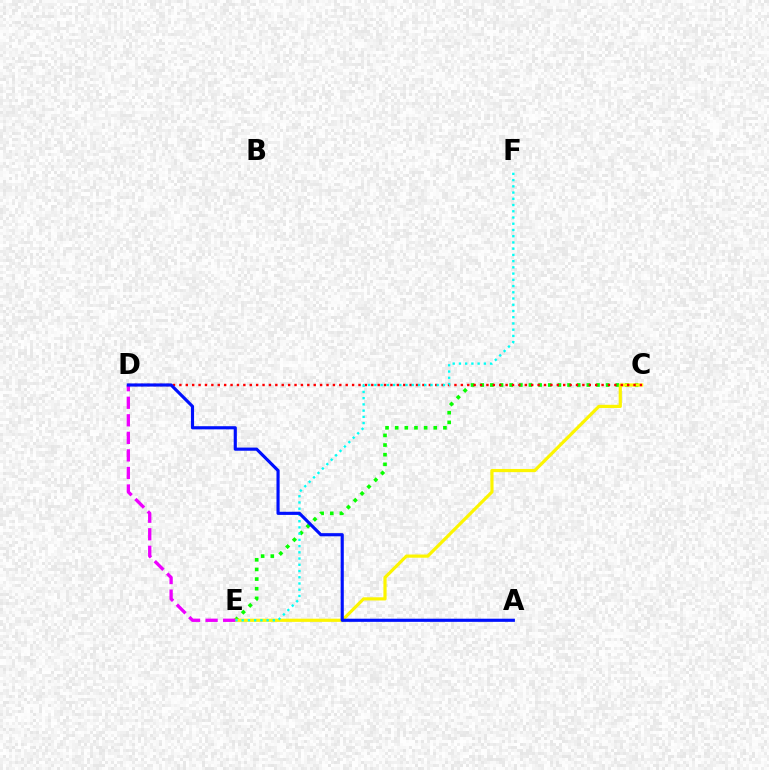{('C', 'E'): [{'color': '#08ff00', 'line_style': 'dotted', 'thickness': 2.62}, {'color': '#fcf500', 'line_style': 'solid', 'thickness': 2.29}], ('C', 'D'): [{'color': '#ff0000', 'line_style': 'dotted', 'thickness': 1.74}], ('E', 'F'): [{'color': '#00fff6', 'line_style': 'dotted', 'thickness': 1.69}], ('D', 'E'): [{'color': '#ee00ff', 'line_style': 'dashed', 'thickness': 2.38}], ('A', 'D'): [{'color': '#0010ff', 'line_style': 'solid', 'thickness': 2.26}]}